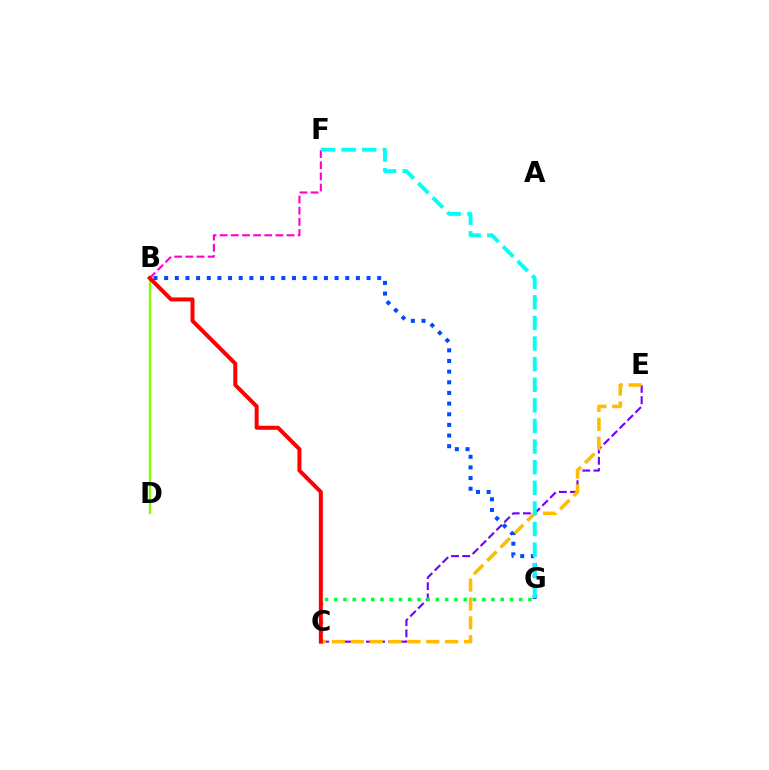{('B', 'D'): [{'color': '#84ff00', 'line_style': 'solid', 'thickness': 1.74}], ('C', 'E'): [{'color': '#7200ff', 'line_style': 'dashed', 'thickness': 1.52}, {'color': '#ffbd00', 'line_style': 'dashed', 'thickness': 2.56}], ('C', 'G'): [{'color': '#00ff39', 'line_style': 'dotted', 'thickness': 2.51}], ('B', 'F'): [{'color': '#ff00cf', 'line_style': 'dashed', 'thickness': 1.51}], ('B', 'G'): [{'color': '#004bff', 'line_style': 'dotted', 'thickness': 2.89}], ('F', 'G'): [{'color': '#00fff6', 'line_style': 'dashed', 'thickness': 2.8}], ('B', 'C'): [{'color': '#ff0000', 'line_style': 'solid', 'thickness': 2.87}]}